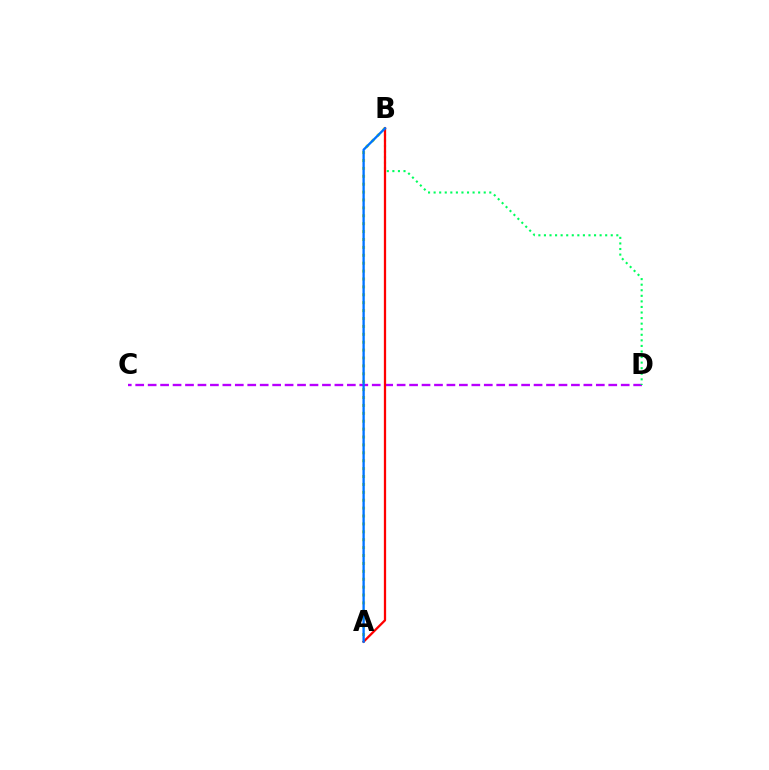{('C', 'D'): [{'color': '#b900ff', 'line_style': 'dashed', 'thickness': 1.69}], ('B', 'D'): [{'color': '#00ff5c', 'line_style': 'dotted', 'thickness': 1.51}], ('A', 'B'): [{'color': '#d1ff00', 'line_style': 'dotted', 'thickness': 2.15}, {'color': '#ff0000', 'line_style': 'solid', 'thickness': 1.64}, {'color': '#0074ff', 'line_style': 'solid', 'thickness': 1.68}]}